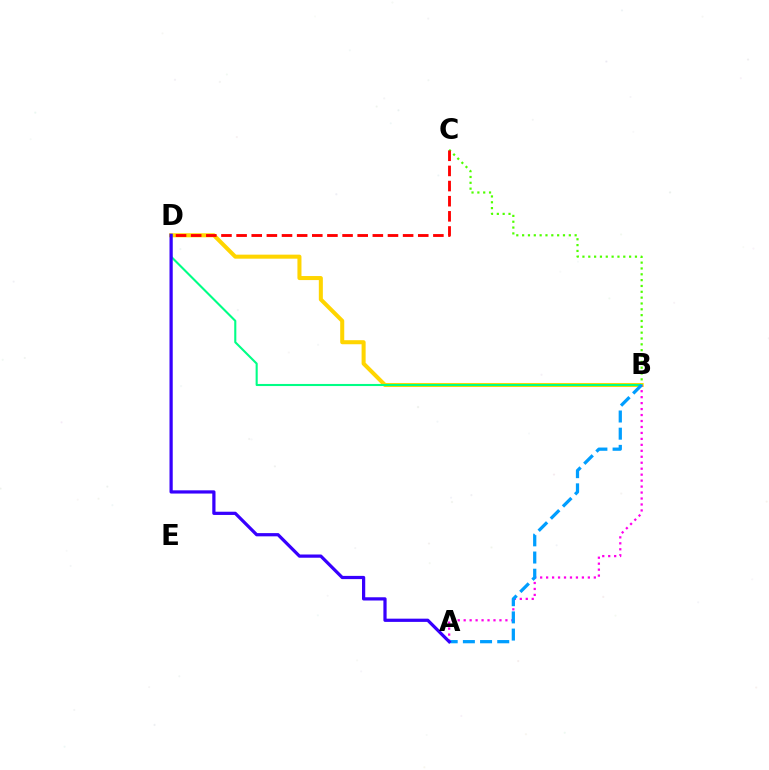{('B', 'C'): [{'color': '#4fff00', 'line_style': 'dotted', 'thickness': 1.59}], ('B', 'D'): [{'color': '#ffd500', 'line_style': 'solid', 'thickness': 2.91}, {'color': '#00ff86', 'line_style': 'solid', 'thickness': 1.51}], ('A', 'B'): [{'color': '#ff00ed', 'line_style': 'dotted', 'thickness': 1.62}, {'color': '#009eff', 'line_style': 'dashed', 'thickness': 2.33}], ('C', 'D'): [{'color': '#ff0000', 'line_style': 'dashed', 'thickness': 2.06}], ('A', 'D'): [{'color': '#3700ff', 'line_style': 'solid', 'thickness': 2.32}]}